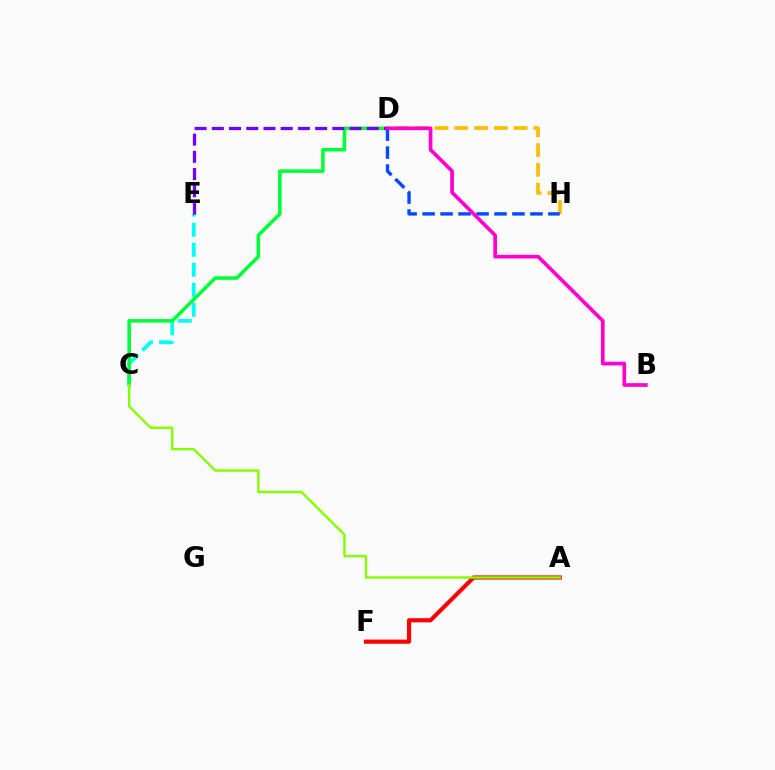{('A', 'F'): [{'color': '#ff0000', 'line_style': 'solid', 'thickness': 2.99}], ('D', 'H'): [{'color': '#ffbd00', 'line_style': 'dashed', 'thickness': 2.68}, {'color': '#004bff', 'line_style': 'dashed', 'thickness': 2.44}], ('C', 'E'): [{'color': '#00fff6', 'line_style': 'dashed', 'thickness': 2.72}], ('C', 'D'): [{'color': '#00ff39', 'line_style': 'solid', 'thickness': 2.57}], ('D', 'E'): [{'color': '#7200ff', 'line_style': 'dashed', 'thickness': 2.34}], ('A', 'C'): [{'color': '#84ff00', 'line_style': 'solid', 'thickness': 1.74}], ('B', 'D'): [{'color': '#ff00cf', 'line_style': 'solid', 'thickness': 2.66}]}